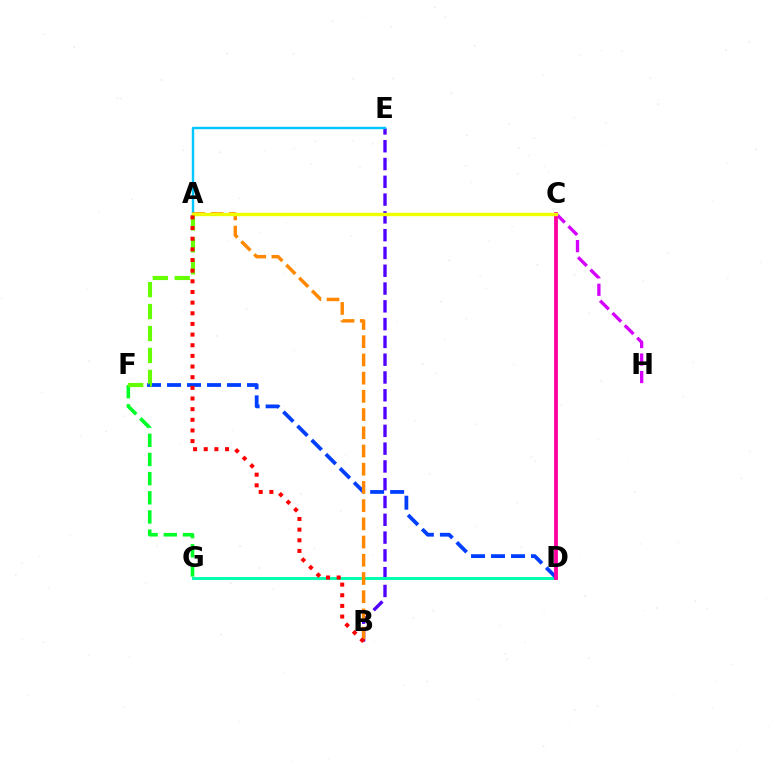{('B', 'E'): [{'color': '#4f00ff', 'line_style': 'dashed', 'thickness': 2.42}], ('A', 'E'): [{'color': '#00c7ff', 'line_style': 'solid', 'thickness': 1.74}], ('C', 'H'): [{'color': '#d600ff', 'line_style': 'dashed', 'thickness': 2.38}], ('D', 'G'): [{'color': '#00ffaf', 'line_style': 'solid', 'thickness': 2.13}], ('D', 'F'): [{'color': '#003fff', 'line_style': 'dashed', 'thickness': 2.72}], ('F', 'G'): [{'color': '#00ff27', 'line_style': 'dashed', 'thickness': 2.6}], ('A', 'F'): [{'color': '#66ff00', 'line_style': 'dashed', 'thickness': 2.98}], ('C', 'D'): [{'color': '#ff00a0', 'line_style': 'solid', 'thickness': 2.76}], ('A', 'B'): [{'color': '#ff8800', 'line_style': 'dashed', 'thickness': 2.47}, {'color': '#ff0000', 'line_style': 'dotted', 'thickness': 2.89}], ('A', 'C'): [{'color': '#eeff00', 'line_style': 'solid', 'thickness': 2.4}]}